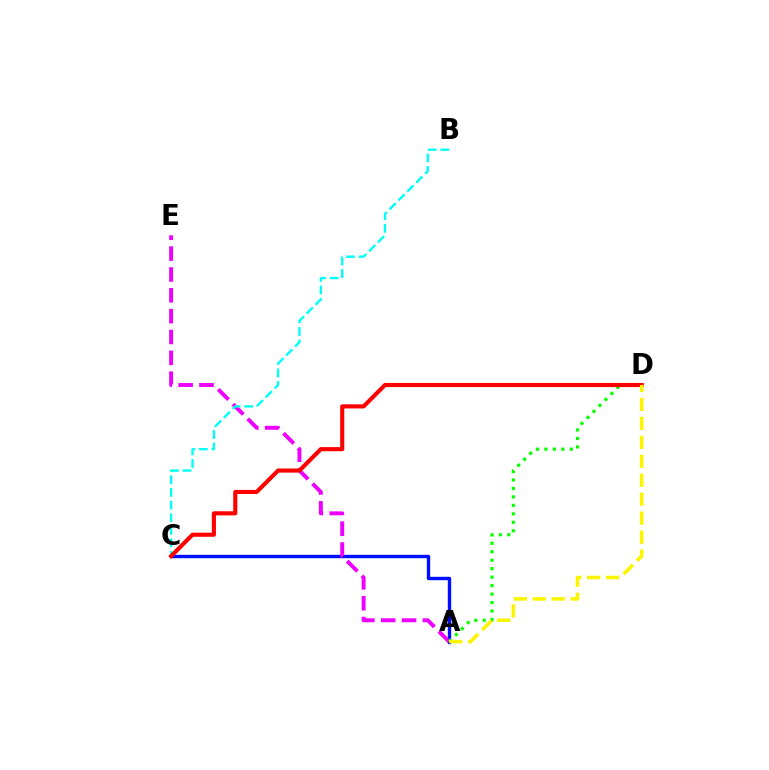{('A', 'C'): [{'color': '#0010ff', 'line_style': 'solid', 'thickness': 2.44}], ('A', 'E'): [{'color': '#ee00ff', 'line_style': 'dashed', 'thickness': 2.83}], ('A', 'D'): [{'color': '#08ff00', 'line_style': 'dotted', 'thickness': 2.3}, {'color': '#fcf500', 'line_style': 'dashed', 'thickness': 2.58}], ('B', 'C'): [{'color': '#00fff6', 'line_style': 'dashed', 'thickness': 1.71}], ('C', 'D'): [{'color': '#ff0000', 'line_style': 'solid', 'thickness': 2.96}]}